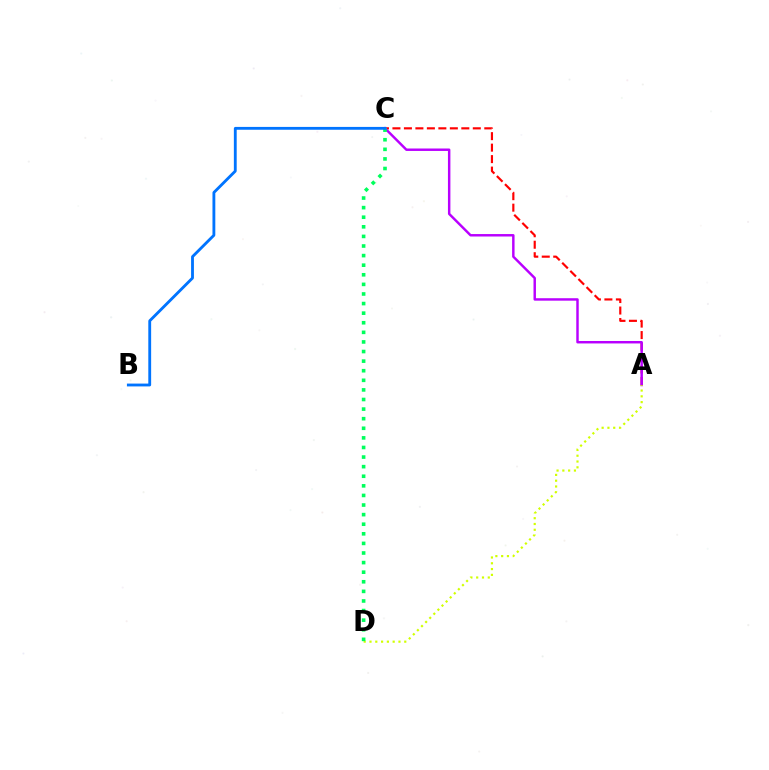{('A', 'C'): [{'color': '#ff0000', 'line_style': 'dashed', 'thickness': 1.56}, {'color': '#b900ff', 'line_style': 'solid', 'thickness': 1.77}], ('A', 'D'): [{'color': '#d1ff00', 'line_style': 'dotted', 'thickness': 1.57}], ('C', 'D'): [{'color': '#00ff5c', 'line_style': 'dotted', 'thickness': 2.61}], ('B', 'C'): [{'color': '#0074ff', 'line_style': 'solid', 'thickness': 2.04}]}